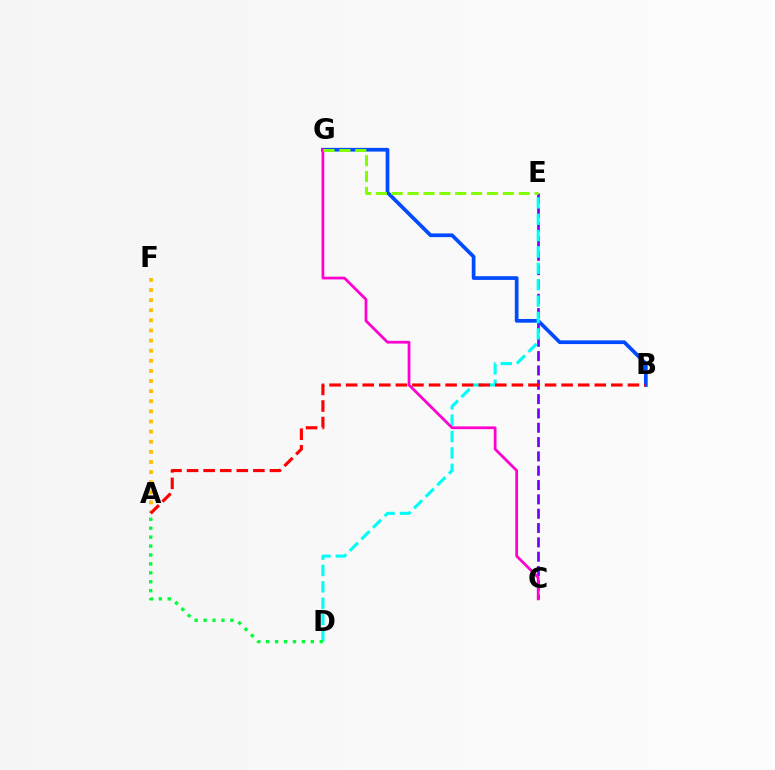{('C', 'E'): [{'color': '#7200ff', 'line_style': 'dashed', 'thickness': 1.95}], ('B', 'G'): [{'color': '#004bff', 'line_style': 'solid', 'thickness': 2.67}], ('D', 'E'): [{'color': '#00fff6', 'line_style': 'dashed', 'thickness': 2.22}], ('C', 'G'): [{'color': '#ff00cf', 'line_style': 'solid', 'thickness': 1.98}], ('E', 'G'): [{'color': '#84ff00', 'line_style': 'dashed', 'thickness': 2.16}], ('A', 'D'): [{'color': '#00ff39', 'line_style': 'dotted', 'thickness': 2.43}], ('A', 'F'): [{'color': '#ffbd00', 'line_style': 'dotted', 'thickness': 2.75}], ('A', 'B'): [{'color': '#ff0000', 'line_style': 'dashed', 'thickness': 2.25}]}